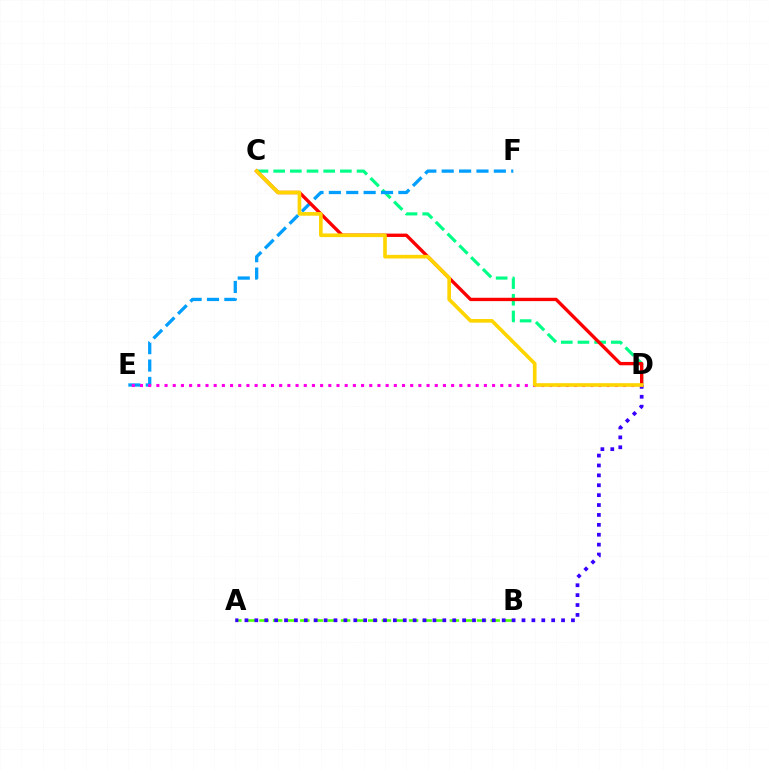{('C', 'D'): [{'color': '#00ff86', 'line_style': 'dashed', 'thickness': 2.27}, {'color': '#ff0000', 'line_style': 'solid', 'thickness': 2.41}, {'color': '#ffd500', 'line_style': 'solid', 'thickness': 2.63}], ('E', 'F'): [{'color': '#009eff', 'line_style': 'dashed', 'thickness': 2.36}], ('A', 'B'): [{'color': '#4fff00', 'line_style': 'dashed', 'thickness': 1.85}], ('A', 'D'): [{'color': '#3700ff', 'line_style': 'dotted', 'thickness': 2.69}], ('D', 'E'): [{'color': '#ff00ed', 'line_style': 'dotted', 'thickness': 2.22}]}